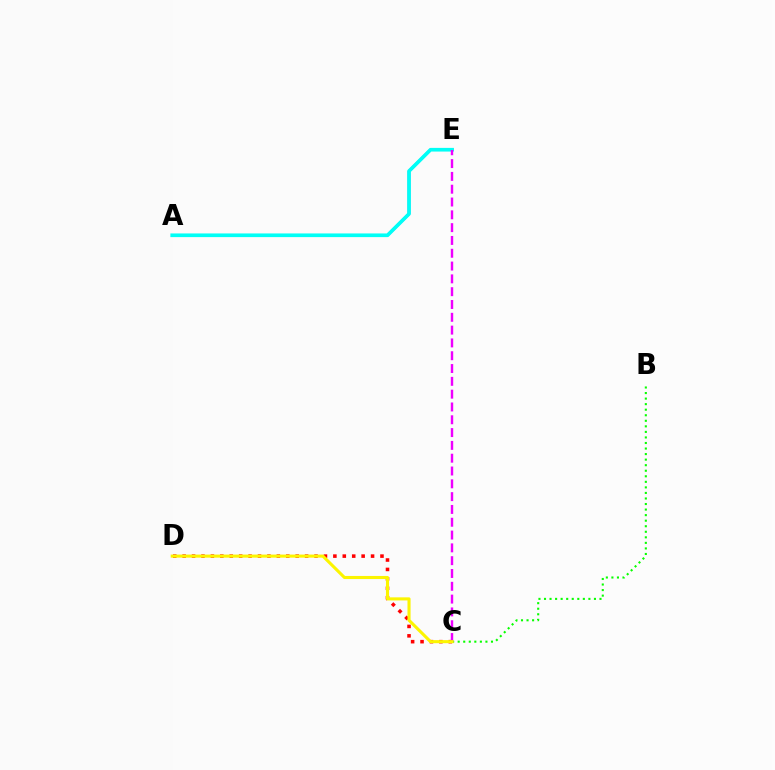{('B', 'C'): [{'color': '#08ff00', 'line_style': 'dotted', 'thickness': 1.51}], ('A', 'E'): [{'color': '#0010ff', 'line_style': 'solid', 'thickness': 1.77}, {'color': '#00fff6', 'line_style': 'solid', 'thickness': 2.64}], ('C', 'D'): [{'color': '#ff0000', 'line_style': 'dotted', 'thickness': 2.56}, {'color': '#fcf500', 'line_style': 'solid', 'thickness': 2.22}], ('C', 'E'): [{'color': '#ee00ff', 'line_style': 'dashed', 'thickness': 1.74}]}